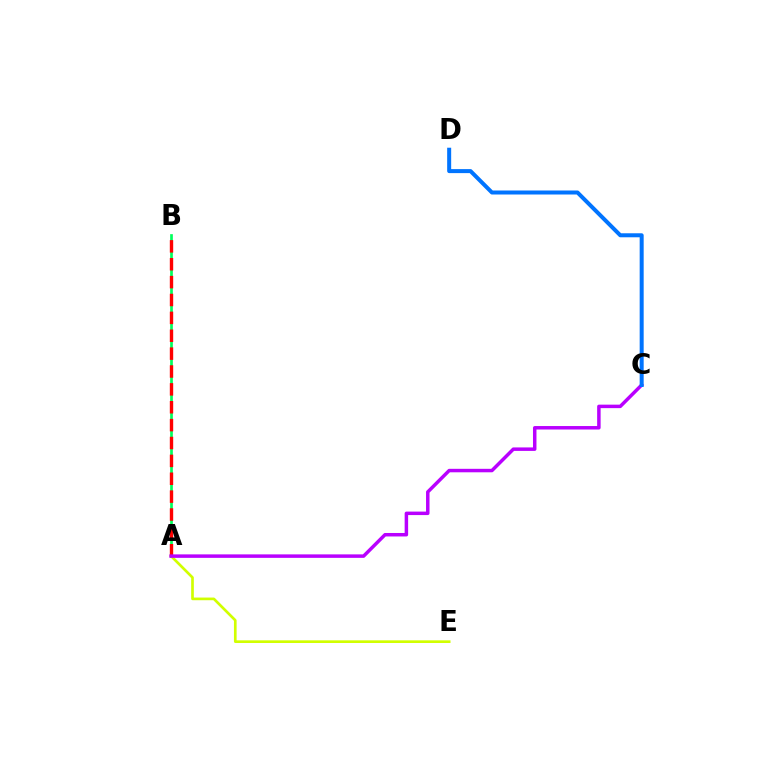{('A', 'B'): [{'color': '#00ff5c', 'line_style': 'solid', 'thickness': 1.94}, {'color': '#ff0000', 'line_style': 'dashed', 'thickness': 2.43}], ('A', 'E'): [{'color': '#d1ff00', 'line_style': 'solid', 'thickness': 1.93}], ('A', 'C'): [{'color': '#b900ff', 'line_style': 'solid', 'thickness': 2.5}], ('C', 'D'): [{'color': '#0074ff', 'line_style': 'solid', 'thickness': 2.89}]}